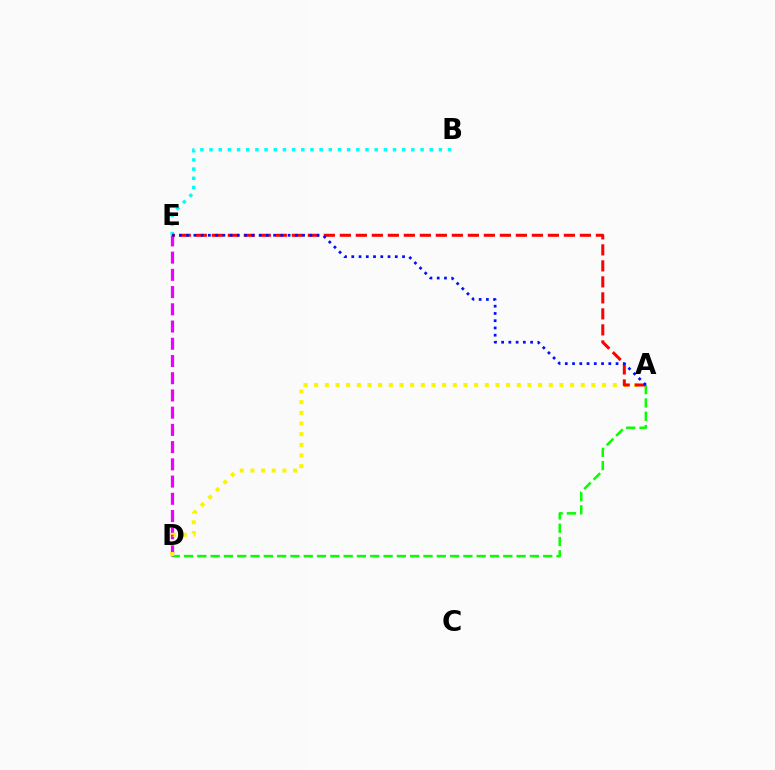{('B', 'E'): [{'color': '#00fff6', 'line_style': 'dotted', 'thickness': 2.49}], ('A', 'D'): [{'color': '#08ff00', 'line_style': 'dashed', 'thickness': 1.81}, {'color': '#fcf500', 'line_style': 'dotted', 'thickness': 2.9}], ('D', 'E'): [{'color': '#ee00ff', 'line_style': 'dashed', 'thickness': 2.34}], ('A', 'E'): [{'color': '#ff0000', 'line_style': 'dashed', 'thickness': 2.17}, {'color': '#0010ff', 'line_style': 'dotted', 'thickness': 1.97}]}